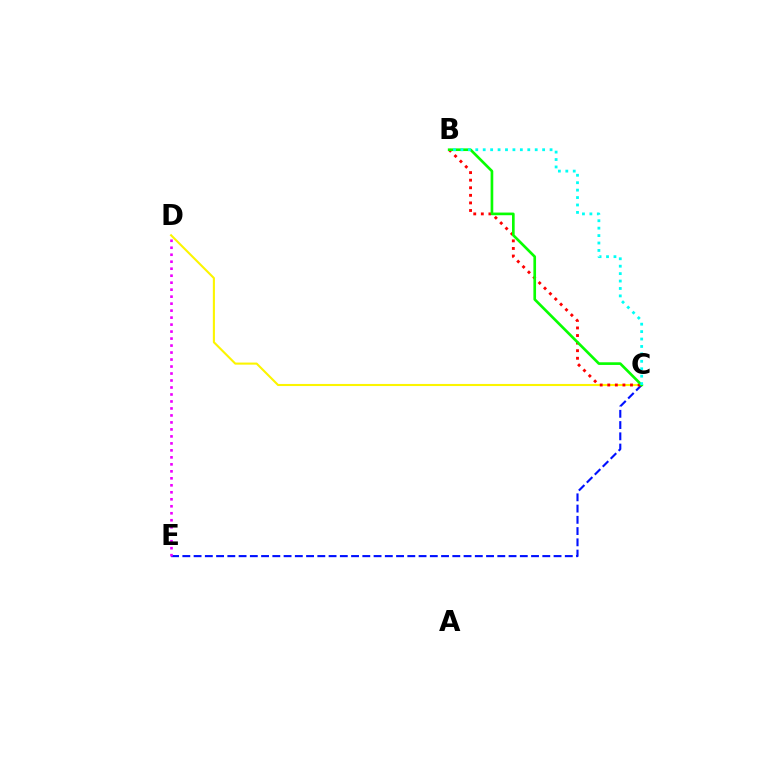{('C', 'E'): [{'color': '#0010ff', 'line_style': 'dashed', 'thickness': 1.53}], ('C', 'D'): [{'color': '#fcf500', 'line_style': 'solid', 'thickness': 1.51}], ('D', 'E'): [{'color': '#ee00ff', 'line_style': 'dotted', 'thickness': 1.9}], ('B', 'C'): [{'color': '#ff0000', 'line_style': 'dotted', 'thickness': 2.06}, {'color': '#08ff00', 'line_style': 'solid', 'thickness': 1.92}, {'color': '#00fff6', 'line_style': 'dotted', 'thickness': 2.02}]}